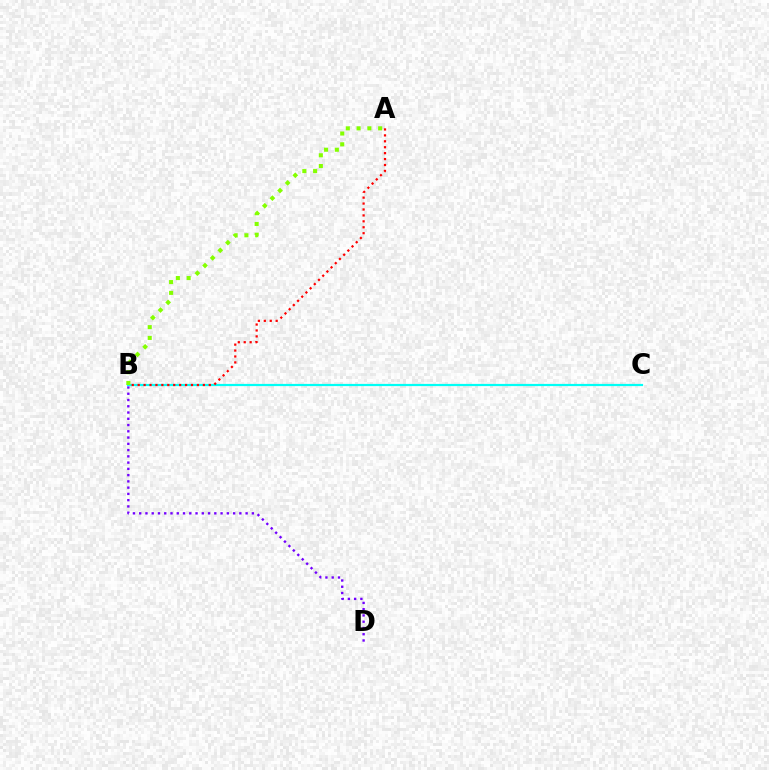{('B', 'D'): [{'color': '#7200ff', 'line_style': 'dotted', 'thickness': 1.7}], ('B', 'C'): [{'color': '#00fff6', 'line_style': 'solid', 'thickness': 1.59}], ('A', 'B'): [{'color': '#ff0000', 'line_style': 'dotted', 'thickness': 1.61}, {'color': '#84ff00', 'line_style': 'dotted', 'thickness': 2.93}]}